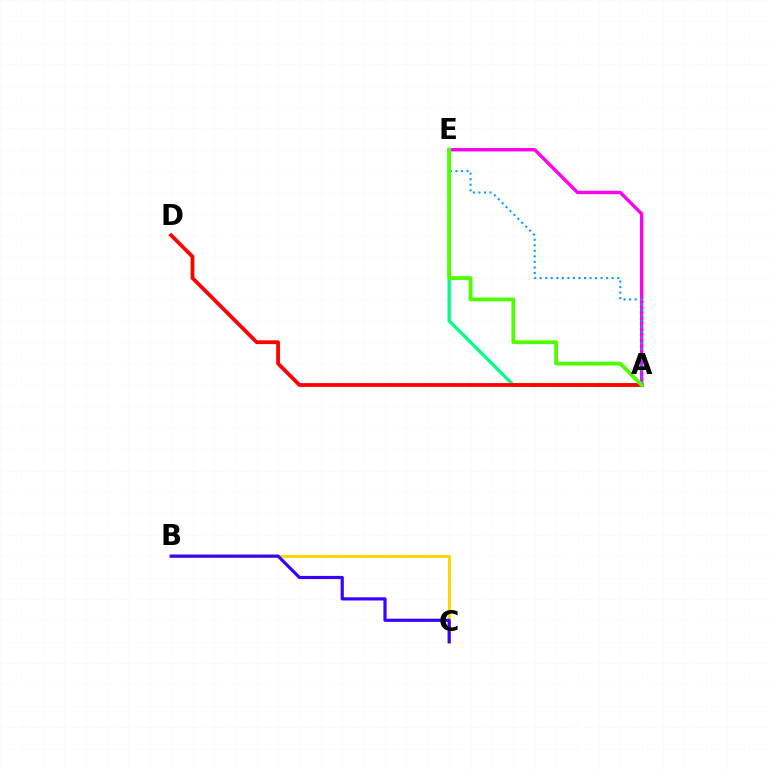{('A', 'E'): [{'color': '#ff00ed', 'line_style': 'solid', 'thickness': 2.43}, {'color': '#00ff86', 'line_style': 'solid', 'thickness': 2.4}, {'color': '#009eff', 'line_style': 'dotted', 'thickness': 1.5}, {'color': '#4fff00', 'line_style': 'solid', 'thickness': 2.73}], ('B', 'C'): [{'color': '#ffd500', 'line_style': 'solid', 'thickness': 2.1}, {'color': '#3700ff', 'line_style': 'solid', 'thickness': 2.29}], ('A', 'D'): [{'color': '#ff0000', 'line_style': 'solid', 'thickness': 2.72}]}